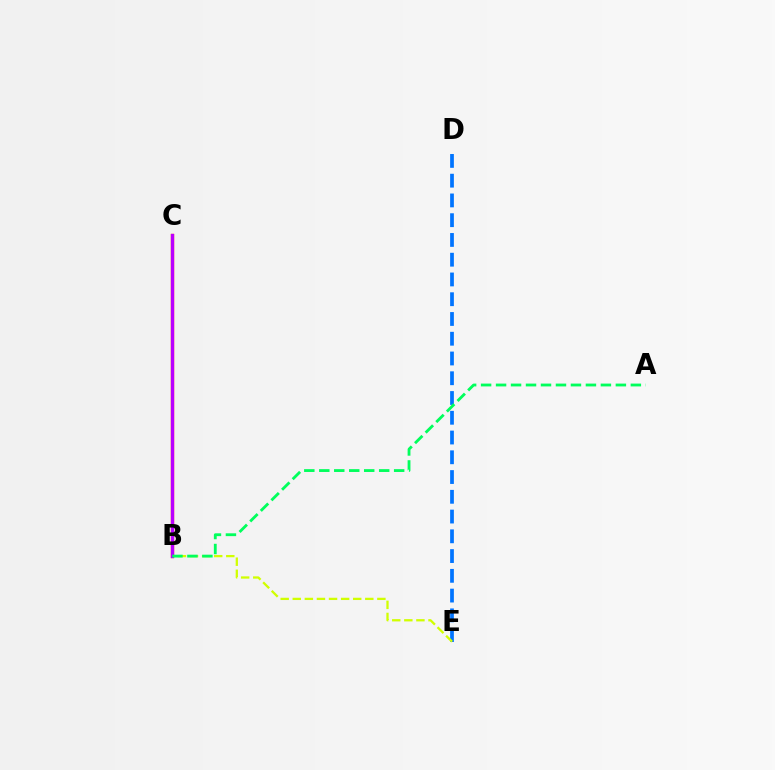{('D', 'E'): [{'color': '#0074ff', 'line_style': 'dashed', 'thickness': 2.68}], ('B', 'C'): [{'color': '#ff0000', 'line_style': 'solid', 'thickness': 2.4}, {'color': '#b900ff', 'line_style': 'solid', 'thickness': 2.29}], ('B', 'E'): [{'color': '#d1ff00', 'line_style': 'dashed', 'thickness': 1.64}], ('A', 'B'): [{'color': '#00ff5c', 'line_style': 'dashed', 'thickness': 2.03}]}